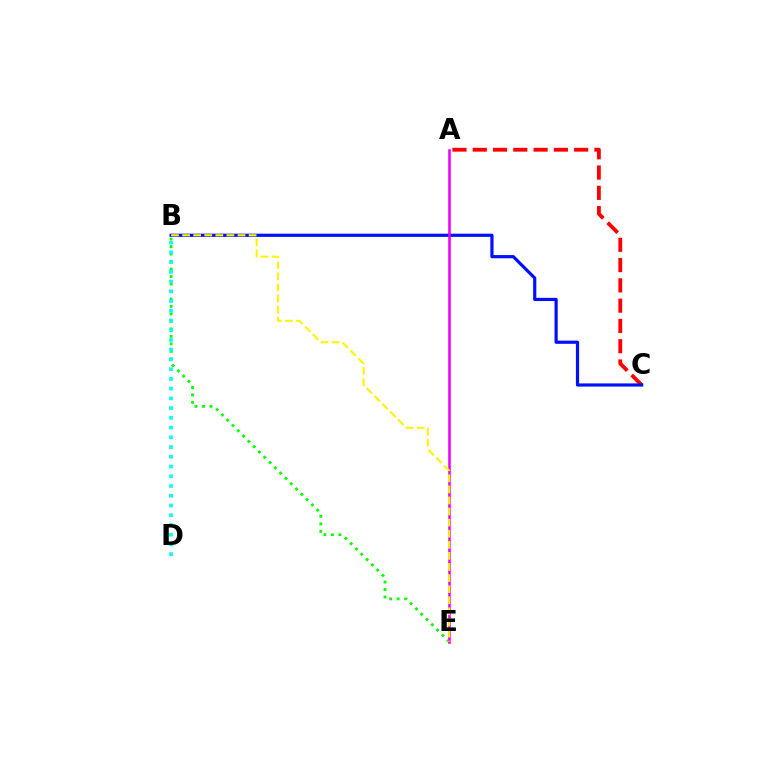{('B', 'E'): [{'color': '#08ff00', 'line_style': 'dotted', 'thickness': 2.03}, {'color': '#fcf500', 'line_style': 'dashed', 'thickness': 1.51}], ('A', 'C'): [{'color': '#ff0000', 'line_style': 'dashed', 'thickness': 2.76}], ('B', 'C'): [{'color': '#0010ff', 'line_style': 'solid', 'thickness': 2.3}], ('A', 'E'): [{'color': '#ee00ff', 'line_style': 'solid', 'thickness': 1.86}], ('B', 'D'): [{'color': '#00fff6', 'line_style': 'dotted', 'thickness': 2.65}]}